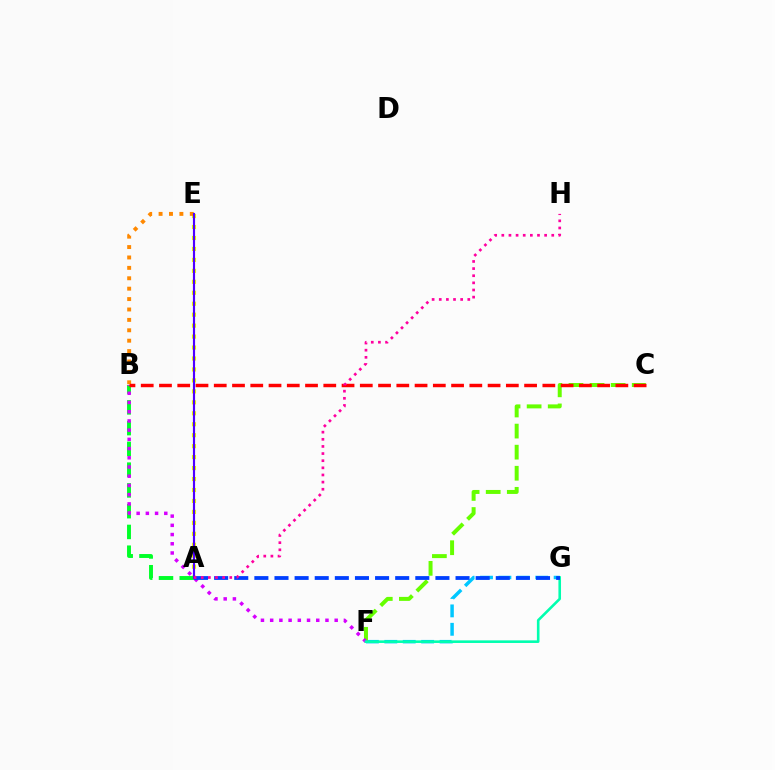{('F', 'G'): [{'color': '#00c7ff', 'line_style': 'dashed', 'thickness': 2.5}, {'color': '#00ffaf', 'line_style': 'solid', 'thickness': 1.87}], ('A', 'E'): [{'color': '#eeff00', 'line_style': 'dotted', 'thickness': 2.98}, {'color': '#4f00ff', 'line_style': 'solid', 'thickness': 1.55}], ('B', 'E'): [{'color': '#ff8800', 'line_style': 'dotted', 'thickness': 2.83}], ('C', 'F'): [{'color': '#66ff00', 'line_style': 'dashed', 'thickness': 2.86}], ('A', 'B'): [{'color': '#00ff27', 'line_style': 'dashed', 'thickness': 2.82}], ('B', 'F'): [{'color': '#d600ff', 'line_style': 'dotted', 'thickness': 2.5}], ('A', 'G'): [{'color': '#003fff', 'line_style': 'dashed', 'thickness': 2.73}], ('B', 'C'): [{'color': '#ff0000', 'line_style': 'dashed', 'thickness': 2.48}], ('A', 'H'): [{'color': '#ff00a0', 'line_style': 'dotted', 'thickness': 1.94}]}